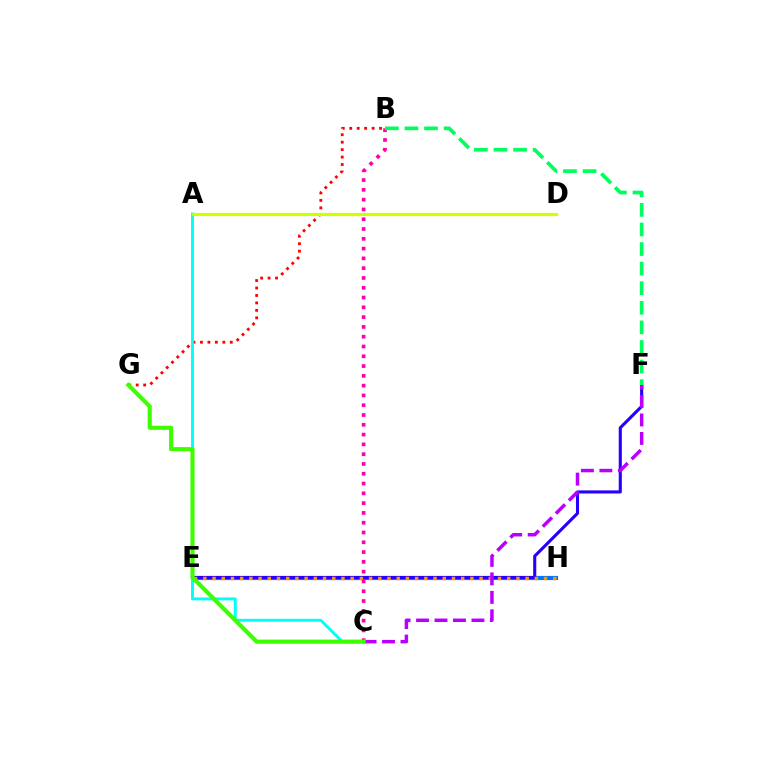{('E', 'H'): [{'color': '#0074ff', 'line_style': 'solid', 'thickness': 3.0}, {'color': '#ff9400', 'line_style': 'dotted', 'thickness': 2.5}], ('E', 'F'): [{'color': '#2500ff', 'line_style': 'solid', 'thickness': 2.23}], ('B', 'G'): [{'color': '#ff0000', 'line_style': 'dotted', 'thickness': 2.03}], ('A', 'C'): [{'color': '#00fff6', 'line_style': 'solid', 'thickness': 2.09}], ('C', 'F'): [{'color': '#b900ff', 'line_style': 'dashed', 'thickness': 2.51}], ('B', 'C'): [{'color': '#ff00ac', 'line_style': 'dotted', 'thickness': 2.66}], ('C', 'G'): [{'color': '#3dff00', 'line_style': 'solid', 'thickness': 2.97}], ('A', 'D'): [{'color': '#d1ff00', 'line_style': 'solid', 'thickness': 2.3}], ('B', 'F'): [{'color': '#00ff5c', 'line_style': 'dashed', 'thickness': 2.66}]}